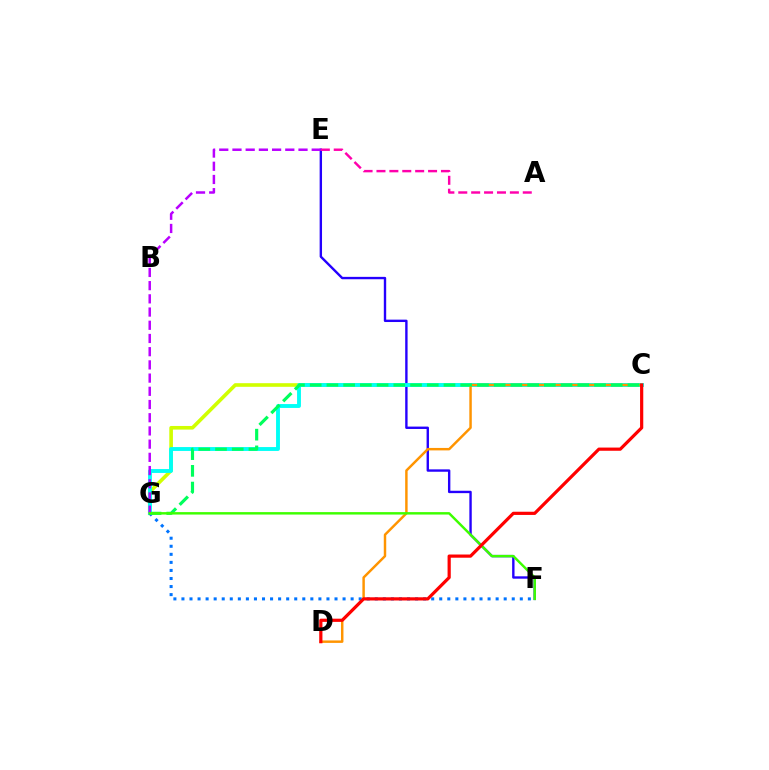{('C', 'G'): [{'color': '#d1ff00', 'line_style': 'solid', 'thickness': 2.61}, {'color': '#00fff6', 'line_style': 'solid', 'thickness': 2.79}, {'color': '#00ff5c', 'line_style': 'dashed', 'thickness': 2.27}], ('E', 'F'): [{'color': '#2500ff', 'line_style': 'solid', 'thickness': 1.72}], ('F', 'G'): [{'color': '#0074ff', 'line_style': 'dotted', 'thickness': 2.19}, {'color': '#3dff00', 'line_style': 'solid', 'thickness': 1.75}], ('C', 'D'): [{'color': '#ff9400', 'line_style': 'solid', 'thickness': 1.77}, {'color': '#ff0000', 'line_style': 'solid', 'thickness': 2.3}], ('A', 'E'): [{'color': '#ff00ac', 'line_style': 'dashed', 'thickness': 1.75}], ('E', 'G'): [{'color': '#b900ff', 'line_style': 'dashed', 'thickness': 1.79}]}